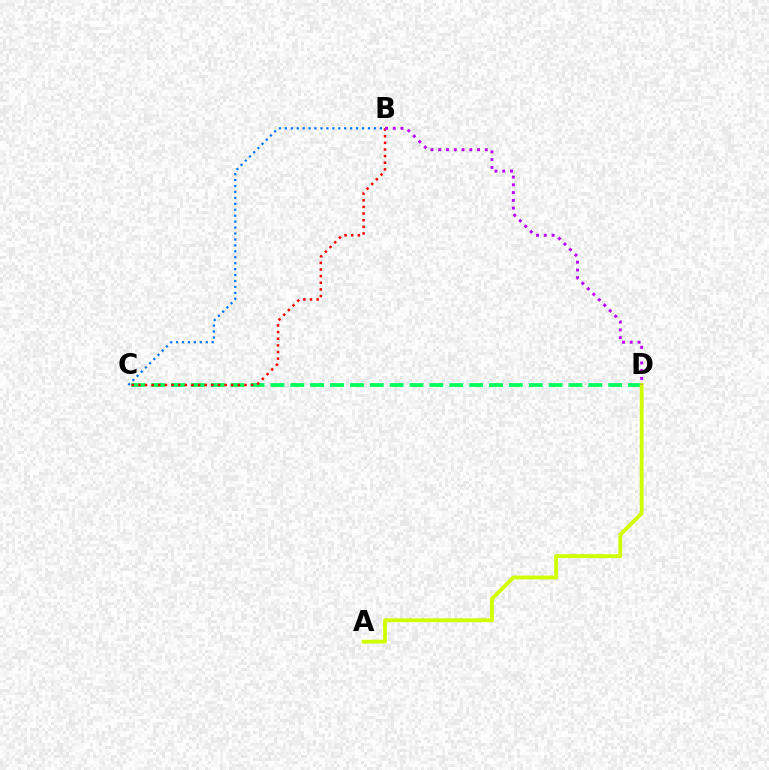{('C', 'D'): [{'color': '#00ff5c', 'line_style': 'dashed', 'thickness': 2.7}], ('B', 'C'): [{'color': '#0074ff', 'line_style': 'dotted', 'thickness': 1.61}, {'color': '#ff0000', 'line_style': 'dotted', 'thickness': 1.8}], ('A', 'D'): [{'color': '#d1ff00', 'line_style': 'solid', 'thickness': 2.75}], ('B', 'D'): [{'color': '#b900ff', 'line_style': 'dotted', 'thickness': 2.11}]}